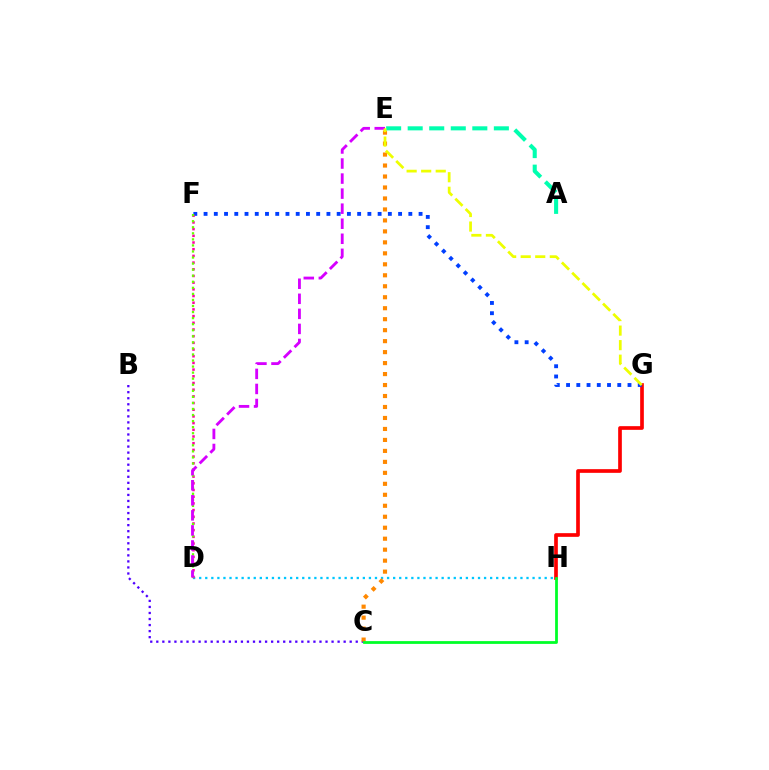{('B', 'C'): [{'color': '#4f00ff', 'line_style': 'dotted', 'thickness': 1.64}], ('G', 'H'): [{'color': '#ff0000', 'line_style': 'solid', 'thickness': 2.65}], ('D', 'H'): [{'color': '#00c7ff', 'line_style': 'dotted', 'thickness': 1.65}], ('F', 'G'): [{'color': '#003fff', 'line_style': 'dotted', 'thickness': 2.78}], ('D', 'F'): [{'color': '#ff00a0', 'line_style': 'dotted', 'thickness': 1.82}, {'color': '#66ff00', 'line_style': 'dotted', 'thickness': 1.65}], ('C', 'E'): [{'color': '#ff8800', 'line_style': 'dotted', 'thickness': 2.98}], ('A', 'E'): [{'color': '#00ffaf', 'line_style': 'dashed', 'thickness': 2.93}], ('D', 'E'): [{'color': '#d600ff', 'line_style': 'dashed', 'thickness': 2.04}], ('C', 'H'): [{'color': '#00ff27', 'line_style': 'solid', 'thickness': 2.0}], ('E', 'G'): [{'color': '#eeff00', 'line_style': 'dashed', 'thickness': 1.98}]}